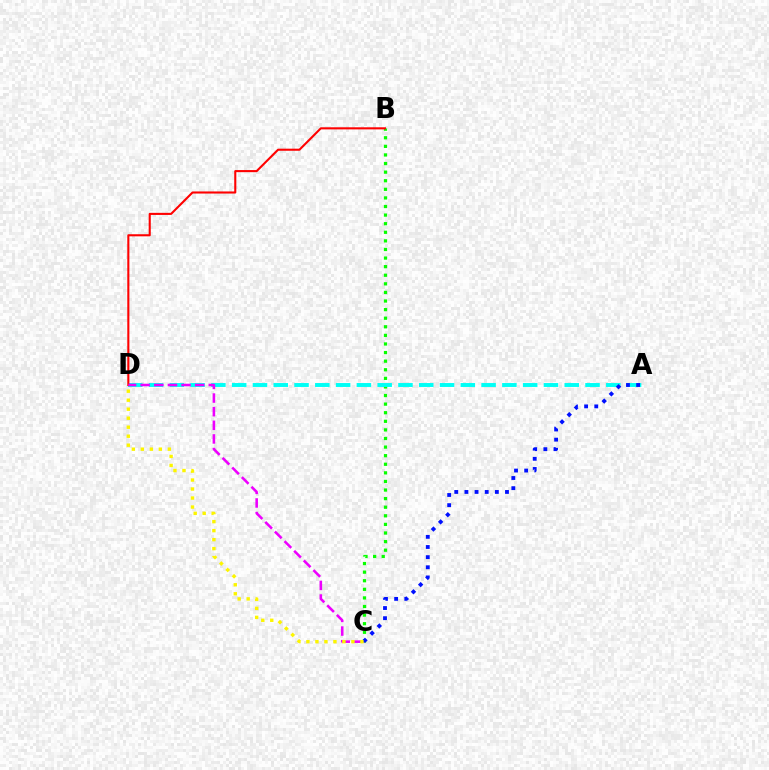{('B', 'C'): [{'color': '#08ff00', 'line_style': 'dotted', 'thickness': 2.33}], ('A', 'D'): [{'color': '#00fff6', 'line_style': 'dashed', 'thickness': 2.82}], ('B', 'D'): [{'color': '#ff0000', 'line_style': 'solid', 'thickness': 1.51}], ('C', 'D'): [{'color': '#ee00ff', 'line_style': 'dashed', 'thickness': 1.85}, {'color': '#fcf500', 'line_style': 'dotted', 'thickness': 2.45}], ('A', 'C'): [{'color': '#0010ff', 'line_style': 'dotted', 'thickness': 2.76}]}